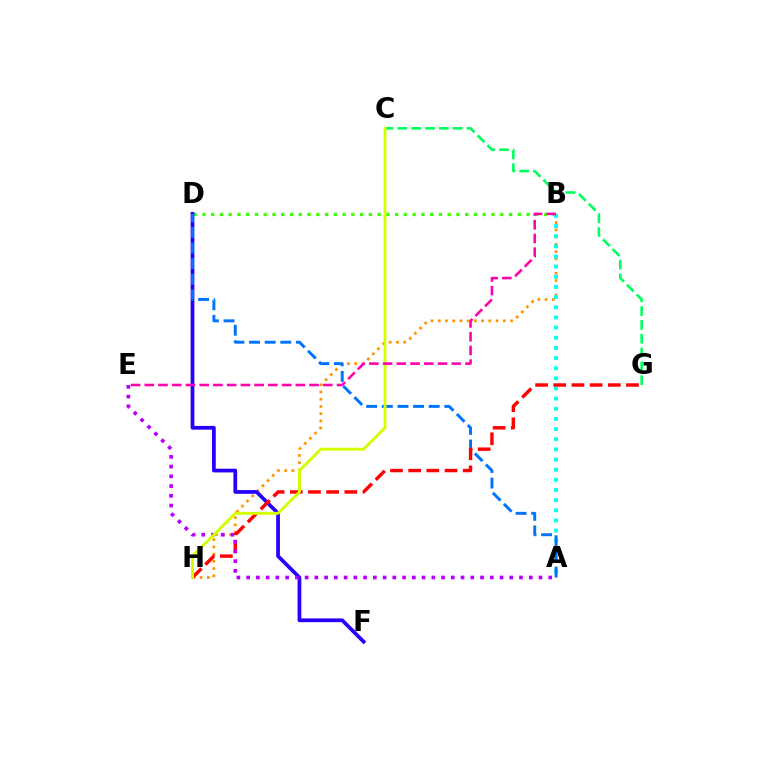{('B', 'H'): [{'color': '#ff9400', 'line_style': 'dotted', 'thickness': 1.97}], ('B', 'D'): [{'color': '#3dff00', 'line_style': 'dotted', 'thickness': 2.38}], ('A', 'B'): [{'color': '#00fff6', 'line_style': 'dotted', 'thickness': 2.76}], ('D', 'F'): [{'color': '#2500ff', 'line_style': 'solid', 'thickness': 2.69}], ('C', 'G'): [{'color': '#00ff5c', 'line_style': 'dashed', 'thickness': 1.88}], ('A', 'D'): [{'color': '#0074ff', 'line_style': 'dashed', 'thickness': 2.12}], ('G', 'H'): [{'color': '#ff0000', 'line_style': 'dashed', 'thickness': 2.47}], ('A', 'E'): [{'color': '#b900ff', 'line_style': 'dotted', 'thickness': 2.65}], ('C', 'H'): [{'color': '#d1ff00', 'line_style': 'solid', 'thickness': 2.07}], ('B', 'E'): [{'color': '#ff00ac', 'line_style': 'dashed', 'thickness': 1.87}]}